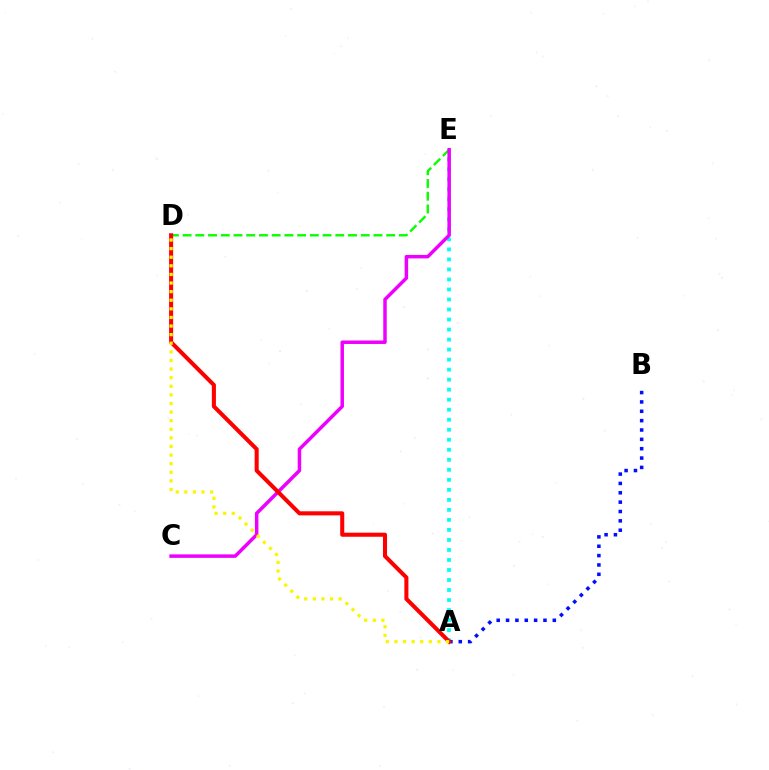{('A', 'E'): [{'color': '#00fff6', 'line_style': 'dotted', 'thickness': 2.72}], ('A', 'B'): [{'color': '#0010ff', 'line_style': 'dotted', 'thickness': 2.54}], ('D', 'E'): [{'color': '#08ff00', 'line_style': 'dashed', 'thickness': 1.73}], ('C', 'E'): [{'color': '#ee00ff', 'line_style': 'solid', 'thickness': 2.51}], ('A', 'D'): [{'color': '#ff0000', 'line_style': 'solid', 'thickness': 2.92}, {'color': '#fcf500', 'line_style': 'dotted', 'thickness': 2.34}]}